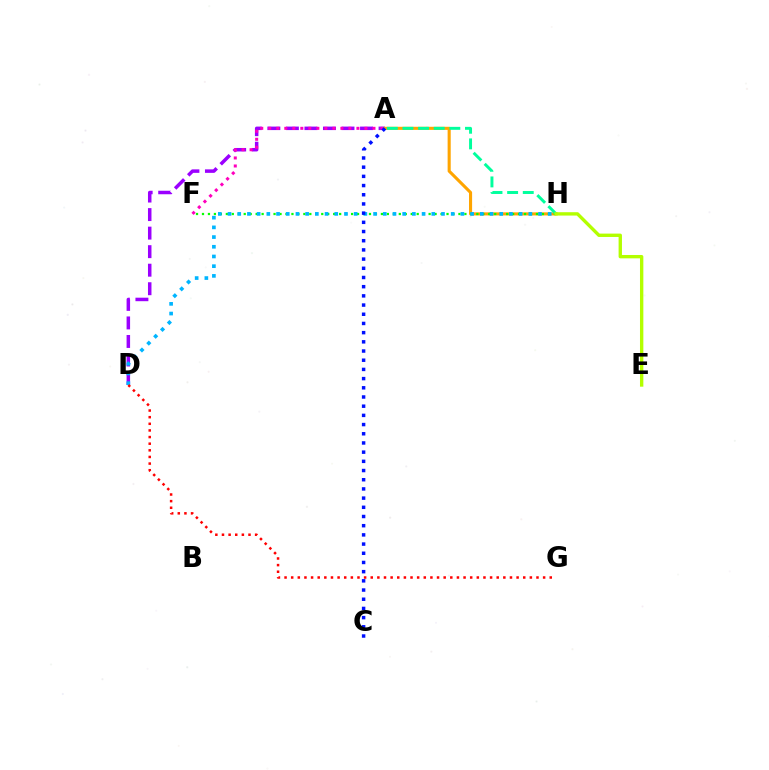{('A', 'D'): [{'color': '#9b00ff', 'line_style': 'dashed', 'thickness': 2.52}], ('A', 'F'): [{'color': '#ff00bd', 'line_style': 'dotted', 'thickness': 2.18}], ('A', 'H'): [{'color': '#ffa500', 'line_style': 'solid', 'thickness': 2.23}, {'color': '#00ff9d', 'line_style': 'dashed', 'thickness': 2.12}], ('F', 'H'): [{'color': '#08ff00', 'line_style': 'dotted', 'thickness': 1.62}], ('D', 'H'): [{'color': '#00b5ff', 'line_style': 'dotted', 'thickness': 2.64}], ('D', 'G'): [{'color': '#ff0000', 'line_style': 'dotted', 'thickness': 1.8}], ('A', 'C'): [{'color': '#0010ff', 'line_style': 'dotted', 'thickness': 2.5}], ('E', 'H'): [{'color': '#b3ff00', 'line_style': 'solid', 'thickness': 2.42}]}